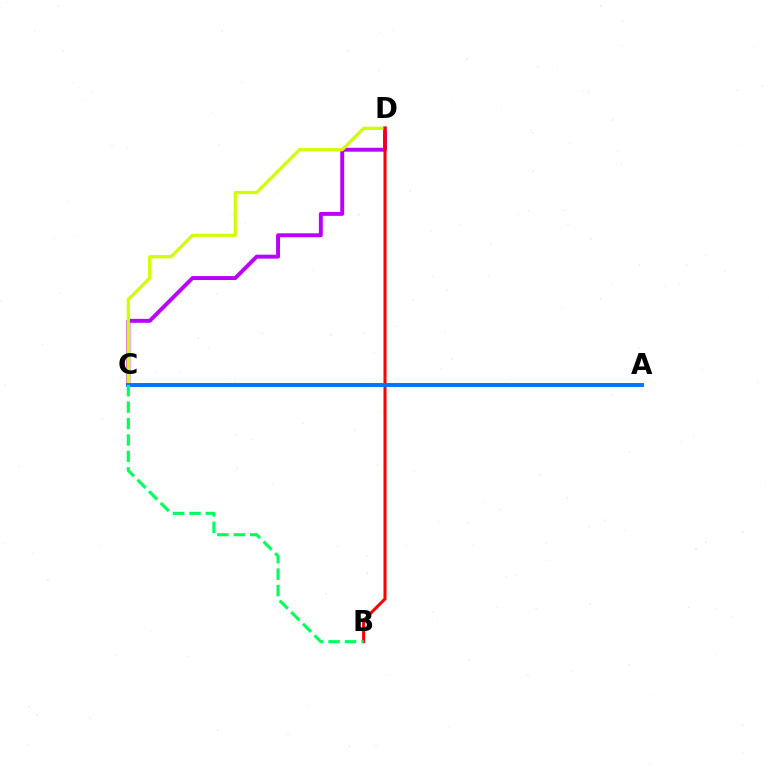{('C', 'D'): [{'color': '#b900ff', 'line_style': 'solid', 'thickness': 2.83}, {'color': '#d1ff00', 'line_style': 'solid', 'thickness': 2.35}], ('B', 'D'): [{'color': '#ff0000', 'line_style': 'solid', 'thickness': 2.2}], ('A', 'C'): [{'color': '#0074ff', 'line_style': 'solid', 'thickness': 2.82}], ('B', 'C'): [{'color': '#00ff5c', 'line_style': 'dashed', 'thickness': 2.23}]}